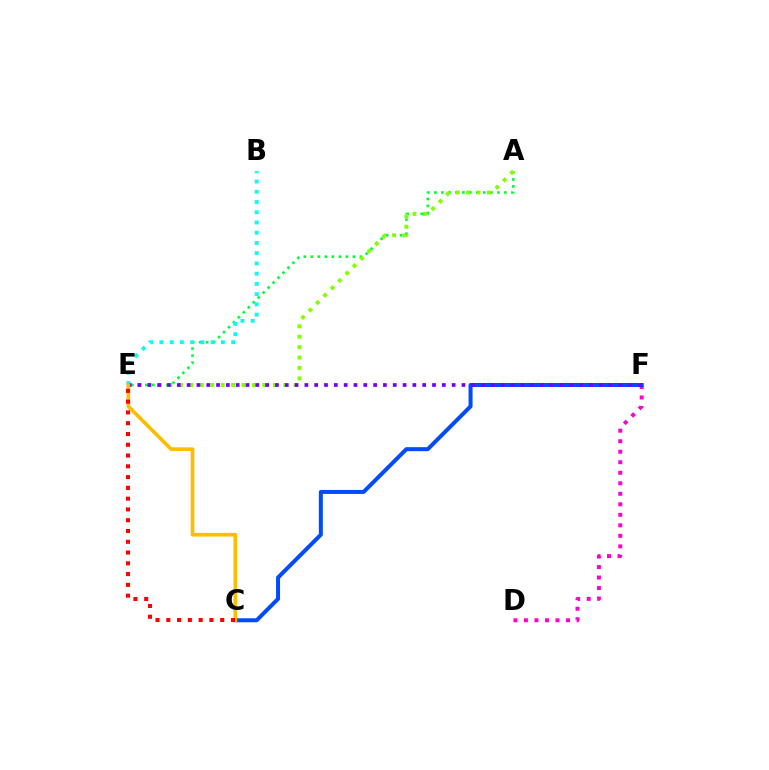{('A', 'E'): [{'color': '#00ff39', 'line_style': 'dotted', 'thickness': 1.9}, {'color': '#84ff00', 'line_style': 'dotted', 'thickness': 2.83}], ('B', 'E'): [{'color': '#00fff6', 'line_style': 'dotted', 'thickness': 2.78}], ('D', 'F'): [{'color': '#ff00cf', 'line_style': 'dotted', 'thickness': 2.86}], ('C', 'F'): [{'color': '#004bff', 'line_style': 'solid', 'thickness': 2.88}], ('E', 'F'): [{'color': '#7200ff', 'line_style': 'dotted', 'thickness': 2.67}], ('C', 'E'): [{'color': '#ffbd00', 'line_style': 'solid', 'thickness': 2.63}, {'color': '#ff0000', 'line_style': 'dotted', 'thickness': 2.93}]}